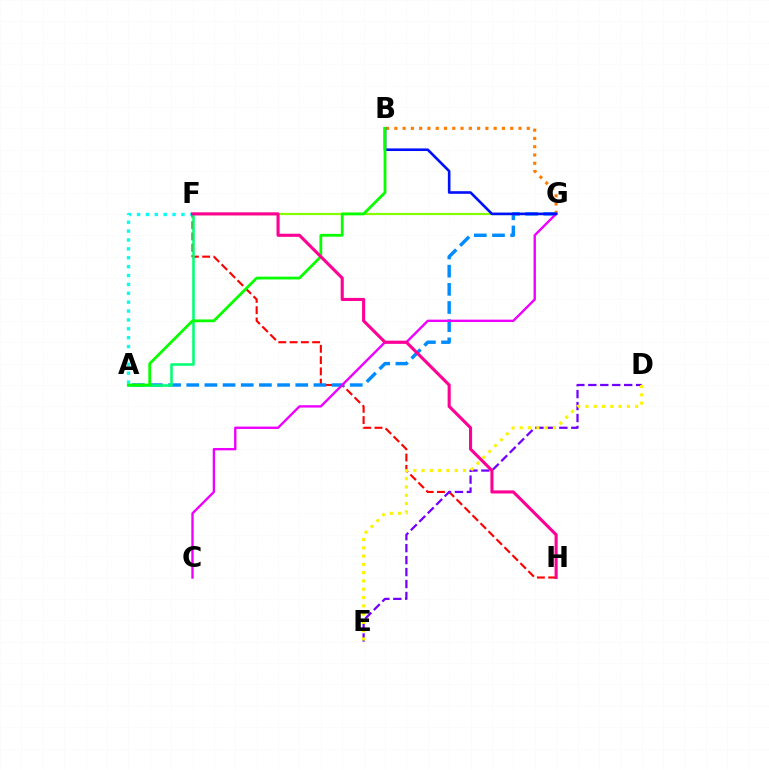{('F', 'H'): [{'color': '#ff0000', 'line_style': 'dashed', 'thickness': 1.53}, {'color': '#ff0094', 'line_style': 'solid', 'thickness': 2.23}], ('F', 'G'): [{'color': '#84ff00', 'line_style': 'solid', 'thickness': 1.6}], ('B', 'G'): [{'color': '#ff7c00', 'line_style': 'dotted', 'thickness': 2.25}, {'color': '#0010ff', 'line_style': 'solid', 'thickness': 1.88}], ('A', 'G'): [{'color': '#008cff', 'line_style': 'dashed', 'thickness': 2.47}], ('A', 'F'): [{'color': '#00fff6', 'line_style': 'dotted', 'thickness': 2.41}, {'color': '#00ff74', 'line_style': 'solid', 'thickness': 1.84}], ('C', 'G'): [{'color': '#ee00ff', 'line_style': 'solid', 'thickness': 1.71}], ('D', 'E'): [{'color': '#7200ff', 'line_style': 'dashed', 'thickness': 1.62}, {'color': '#fcf500', 'line_style': 'dotted', 'thickness': 2.25}], ('A', 'B'): [{'color': '#08ff00', 'line_style': 'solid', 'thickness': 2.02}]}